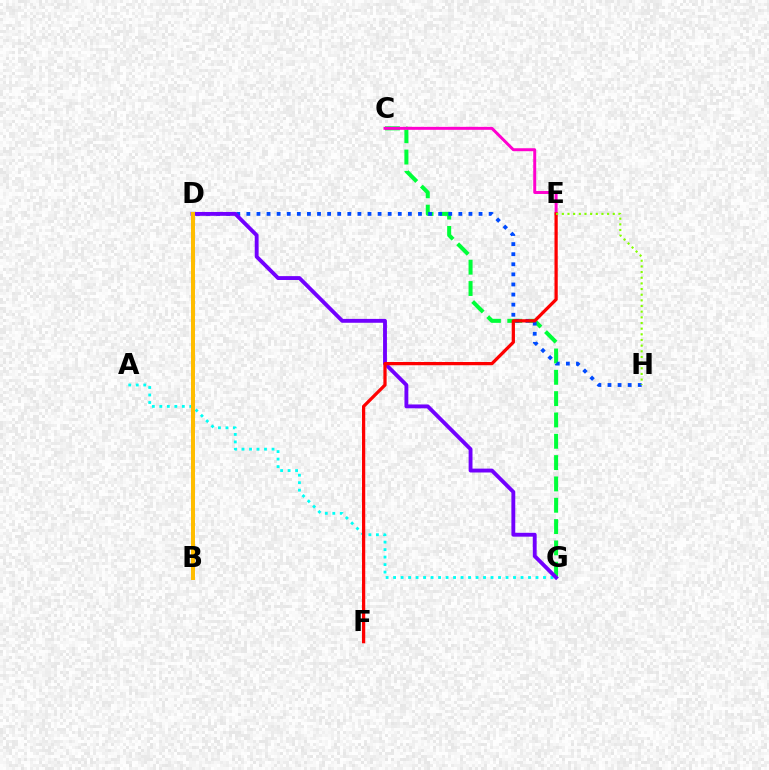{('A', 'G'): [{'color': '#00fff6', 'line_style': 'dotted', 'thickness': 2.04}], ('C', 'G'): [{'color': '#00ff39', 'line_style': 'dashed', 'thickness': 2.9}], ('C', 'E'): [{'color': '#ff00cf', 'line_style': 'solid', 'thickness': 2.13}], ('D', 'H'): [{'color': '#004bff', 'line_style': 'dotted', 'thickness': 2.74}], ('D', 'G'): [{'color': '#7200ff', 'line_style': 'solid', 'thickness': 2.78}], ('E', 'F'): [{'color': '#ff0000', 'line_style': 'solid', 'thickness': 2.34}], ('B', 'D'): [{'color': '#ffbd00', 'line_style': 'solid', 'thickness': 2.89}], ('E', 'H'): [{'color': '#84ff00', 'line_style': 'dotted', 'thickness': 1.54}]}